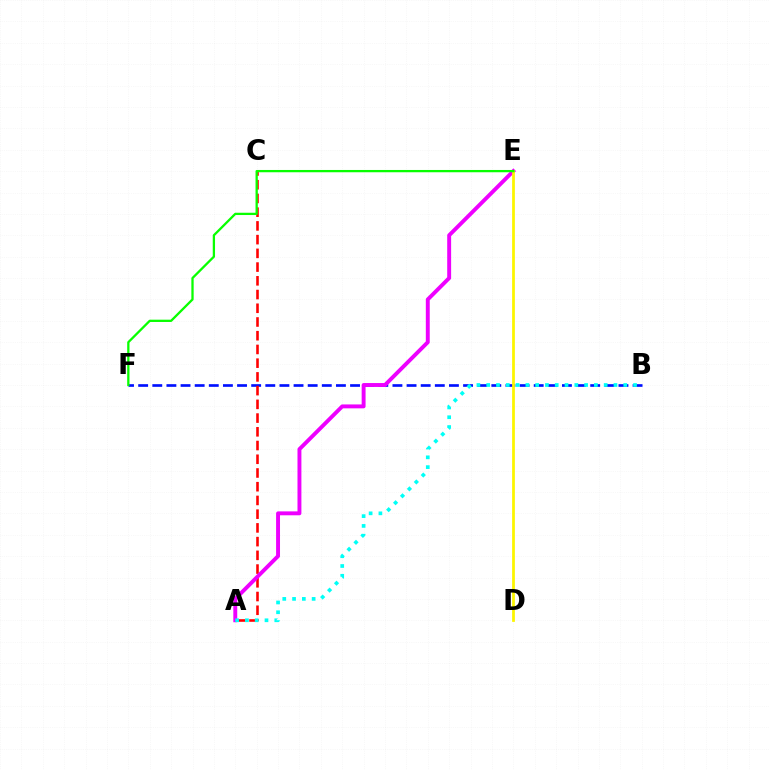{('B', 'F'): [{'color': '#0010ff', 'line_style': 'dashed', 'thickness': 1.92}], ('A', 'C'): [{'color': '#ff0000', 'line_style': 'dashed', 'thickness': 1.86}], ('A', 'E'): [{'color': '#ee00ff', 'line_style': 'solid', 'thickness': 2.82}], ('D', 'E'): [{'color': '#fcf500', 'line_style': 'solid', 'thickness': 1.99}], ('A', 'B'): [{'color': '#00fff6', 'line_style': 'dotted', 'thickness': 2.66}], ('E', 'F'): [{'color': '#08ff00', 'line_style': 'solid', 'thickness': 1.65}]}